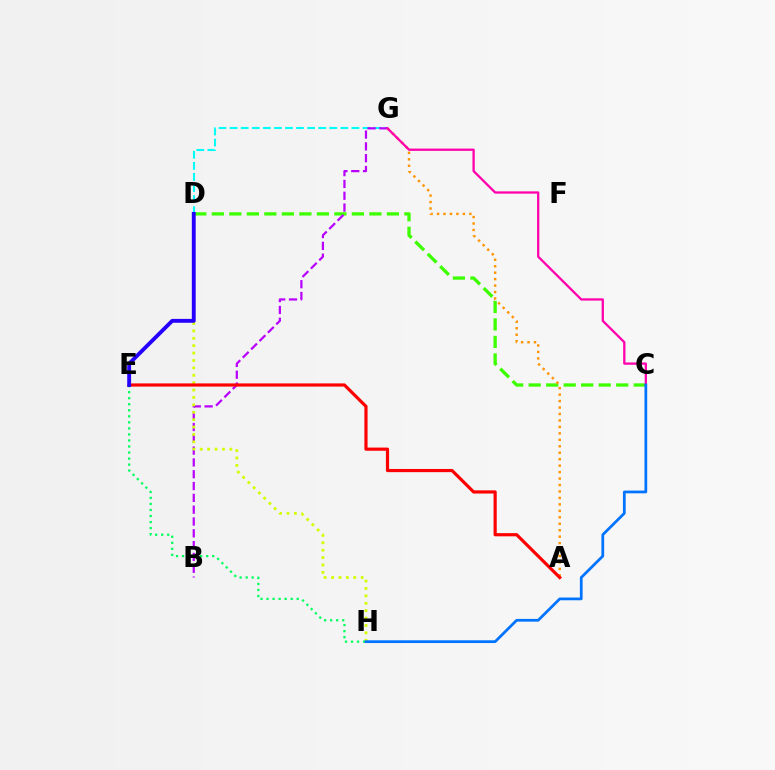{('D', 'G'): [{'color': '#00fff6', 'line_style': 'dashed', 'thickness': 1.5}], ('C', 'D'): [{'color': '#3dff00', 'line_style': 'dashed', 'thickness': 2.38}], ('B', 'G'): [{'color': '#b900ff', 'line_style': 'dashed', 'thickness': 1.61}], ('A', 'G'): [{'color': '#ff9400', 'line_style': 'dotted', 'thickness': 1.75}], ('D', 'H'): [{'color': '#d1ff00', 'line_style': 'dotted', 'thickness': 2.01}], ('A', 'E'): [{'color': '#ff0000', 'line_style': 'solid', 'thickness': 2.29}], ('E', 'H'): [{'color': '#00ff5c', 'line_style': 'dotted', 'thickness': 1.64}], ('D', 'E'): [{'color': '#2500ff', 'line_style': 'solid', 'thickness': 2.79}], ('C', 'G'): [{'color': '#ff00ac', 'line_style': 'solid', 'thickness': 1.65}], ('C', 'H'): [{'color': '#0074ff', 'line_style': 'solid', 'thickness': 1.98}]}